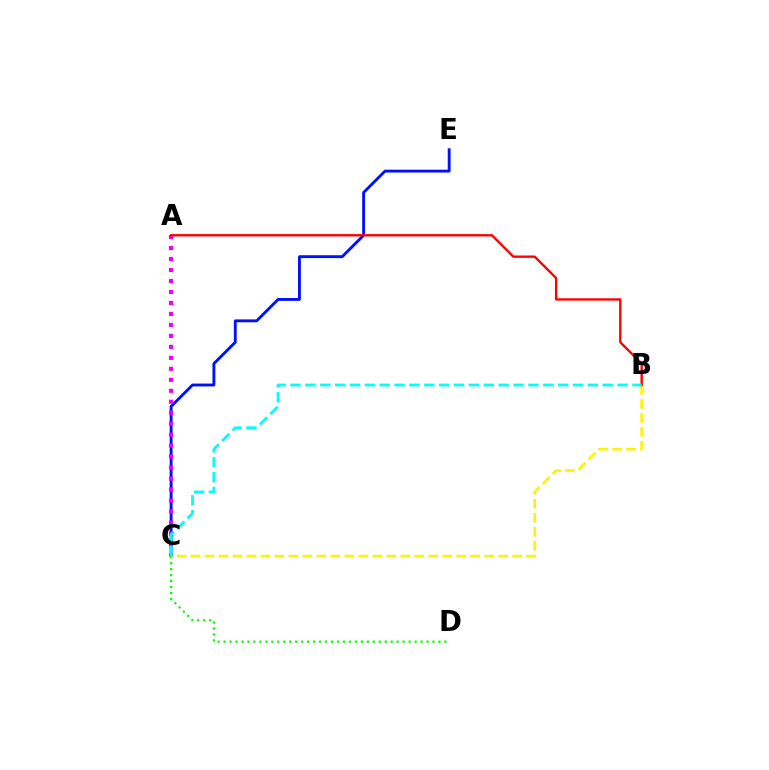{('C', 'E'): [{'color': '#0010ff', 'line_style': 'solid', 'thickness': 2.06}], ('A', 'C'): [{'color': '#ee00ff', 'line_style': 'dotted', 'thickness': 2.98}], ('C', 'D'): [{'color': '#08ff00', 'line_style': 'dotted', 'thickness': 1.62}], ('B', 'C'): [{'color': '#fcf500', 'line_style': 'dashed', 'thickness': 1.9}, {'color': '#00fff6', 'line_style': 'dashed', 'thickness': 2.02}], ('A', 'B'): [{'color': '#ff0000', 'line_style': 'solid', 'thickness': 1.69}]}